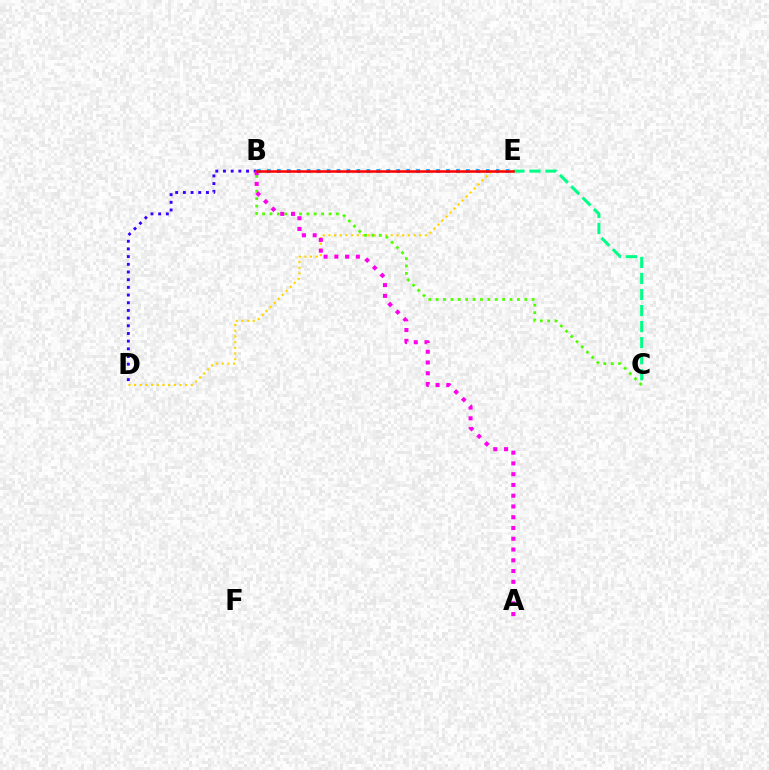{('C', 'E'): [{'color': '#00ff86', 'line_style': 'dashed', 'thickness': 2.18}], ('B', 'D'): [{'color': '#3700ff', 'line_style': 'dotted', 'thickness': 2.09}], ('D', 'E'): [{'color': '#ffd500', 'line_style': 'dotted', 'thickness': 1.54}], ('B', 'C'): [{'color': '#4fff00', 'line_style': 'dotted', 'thickness': 2.01}], ('A', 'B'): [{'color': '#ff00ed', 'line_style': 'dotted', 'thickness': 2.92}], ('B', 'E'): [{'color': '#009eff', 'line_style': 'dotted', 'thickness': 2.7}, {'color': '#ff0000', 'line_style': 'solid', 'thickness': 1.82}]}